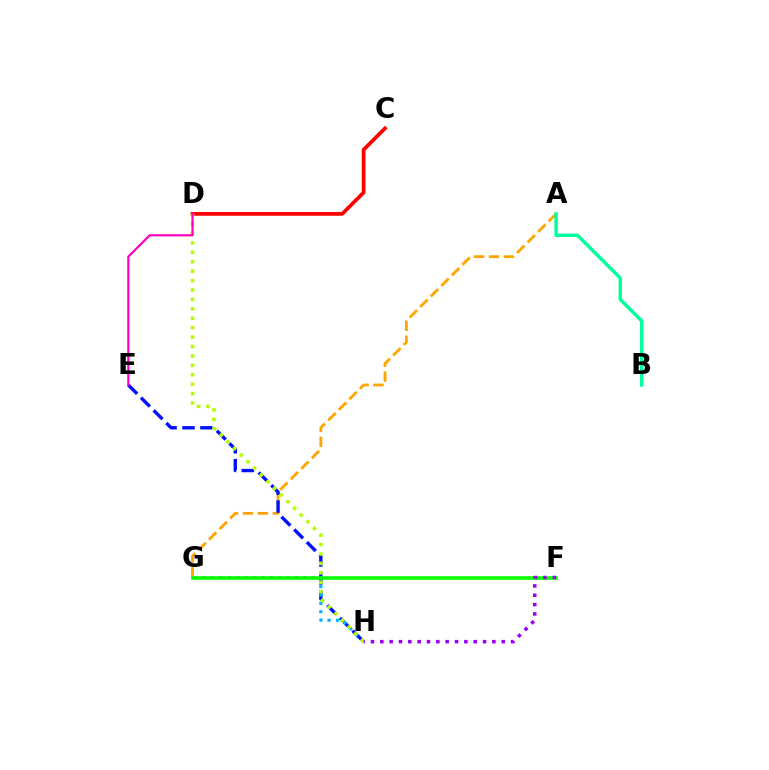{('A', 'G'): [{'color': '#ffa500', 'line_style': 'dashed', 'thickness': 2.02}], ('C', 'D'): [{'color': '#ff0000', 'line_style': 'solid', 'thickness': 2.68}], ('E', 'H'): [{'color': '#0010ff', 'line_style': 'dashed', 'thickness': 2.43}], ('G', 'H'): [{'color': '#00b5ff', 'line_style': 'dotted', 'thickness': 2.27}], ('D', 'H'): [{'color': '#b3ff00', 'line_style': 'dotted', 'thickness': 2.56}], ('F', 'G'): [{'color': '#08ff00', 'line_style': 'solid', 'thickness': 2.57}], ('F', 'H'): [{'color': '#9b00ff', 'line_style': 'dotted', 'thickness': 2.54}], ('A', 'B'): [{'color': '#00ff9d', 'line_style': 'solid', 'thickness': 2.48}], ('D', 'E'): [{'color': '#ff00bd', 'line_style': 'solid', 'thickness': 1.6}]}